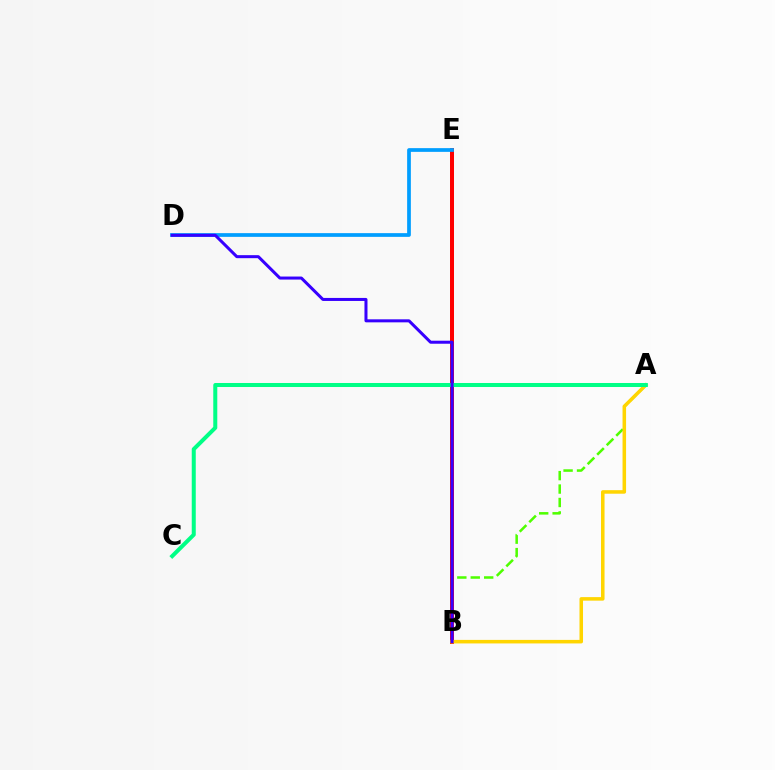{('A', 'B'): [{'color': '#4fff00', 'line_style': 'dashed', 'thickness': 1.82}, {'color': '#ffd500', 'line_style': 'solid', 'thickness': 2.54}], ('B', 'E'): [{'color': '#ff00ed', 'line_style': 'dotted', 'thickness': 2.59}, {'color': '#ff0000', 'line_style': 'solid', 'thickness': 2.87}], ('A', 'C'): [{'color': '#00ff86', 'line_style': 'solid', 'thickness': 2.89}], ('D', 'E'): [{'color': '#009eff', 'line_style': 'solid', 'thickness': 2.68}], ('B', 'D'): [{'color': '#3700ff', 'line_style': 'solid', 'thickness': 2.18}]}